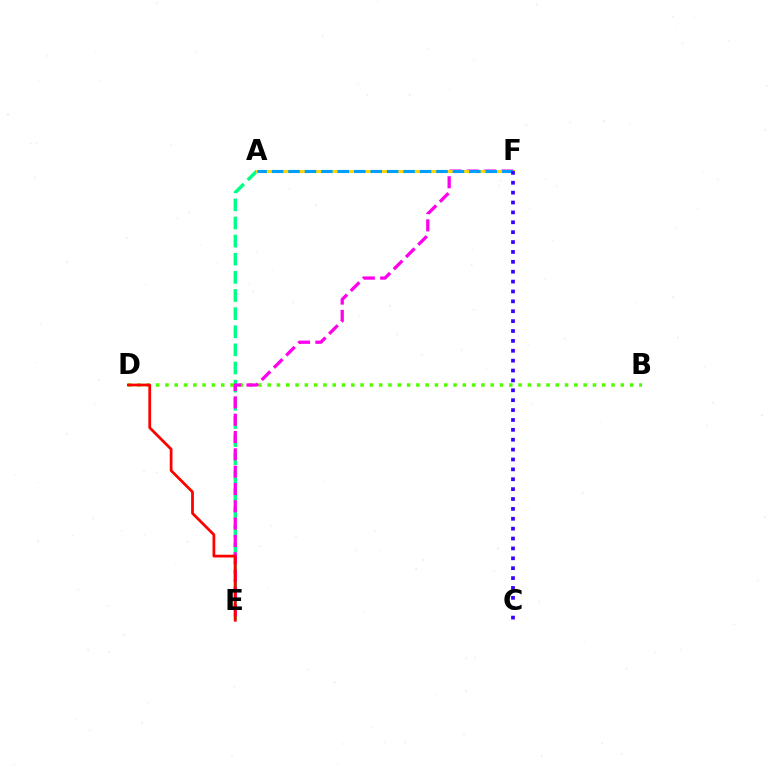{('B', 'D'): [{'color': '#4fff00', 'line_style': 'dotted', 'thickness': 2.53}], ('A', 'E'): [{'color': '#00ff86', 'line_style': 'dashed', 'thickness': 2.46}], ('E', 'F'): [{'color': '#ff00ed', 'line_style': 'dashed', 'thickness': 2.35}], ('A', 'F'): [{'color': '#ffd500', 'line_style': 'solid', 'thickness': 2.13}, {'color': '#009eff', 'line_style': 'dashed', 'thickness': 2.23}], ('C', 'F'): [{'color': '#3700ff', 'line_style': 'dotted', 'thickness': 2.69}], ('D', 'E'): [{'color': '#ff0000', 'line_style': 'solid', 'thickness': 1.99}]}